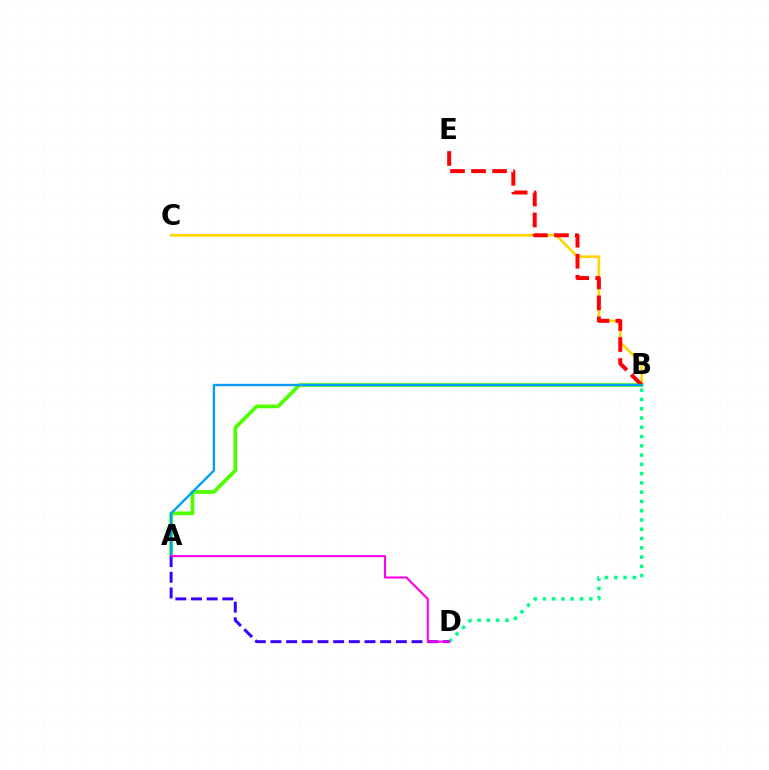{('B', 'C'): [{'color': '#ffd500', 'line_style': 'solid', 'thickness': 1.88}], ('A', 'B'): [{'color': '#4fff00', 'line_style': 'solid', 'thickness': 2.68}, {'color': '#009eff', 'line_style': 'solid', 'thickness': 1.69}], ('B', 'D'): [{'color': '#00ff86', 'line_style': 'dotted', 'thickness': 2.52}], ('B', 'E'): [{'color': '#ff0000', 'line_style': 'dashed', 'thickness': 2.85}], ('A', 'D'): [{'color': '#3700ff', 'line_style': 'dashed', 'thickness': 2.13}, {'color': '#ff00ed', 'line_style': 'solid', 'thickness': 1.52}]}